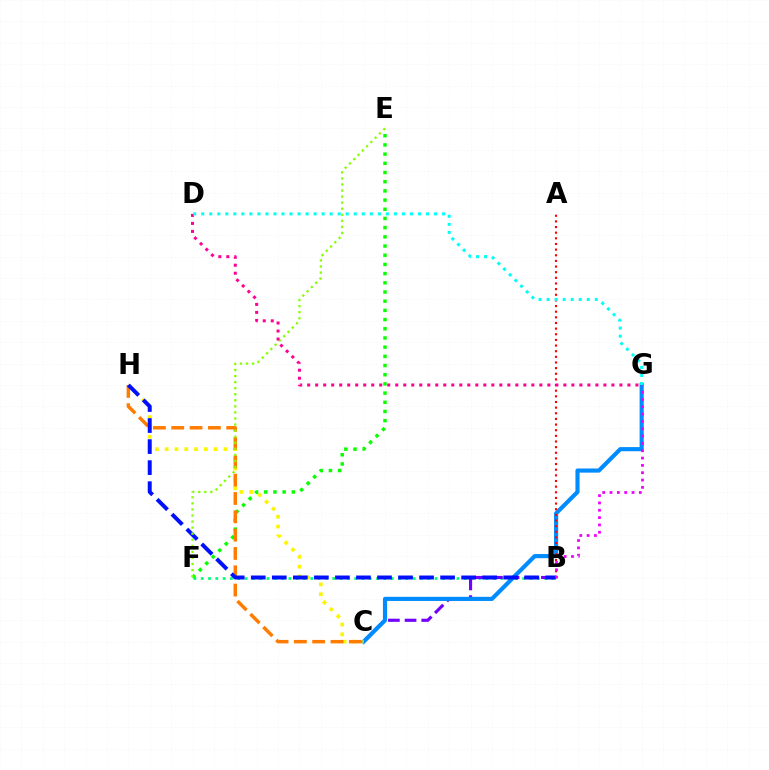{('B', 'F'): [{'color': '#00ff74', 'line_style': 'dotted', 'thickness': 1.99}], ('B', 'C'): [{'color': '#7200ff', 'line_style': 'dashed', 'thickness': 2.26}], ('C', 'G'): [{'color': '#008cff', 'line_style': 'solid', 'thickness': 2.98}], ('A', 'B'): [{'color': '#ff0000', 'line_style': 'dotted', 'thickness': 1.53}], ('C', 'H'): [{'color': '#fcf500', 'line_style': 'dotted', 'thickness': 2.66}, {'color': '#ff7c00', 'line_style': 'dashed', 'thickness': 2.49}], ('E', 'F'): [{'color': '#08ff00', 'line_style': 'dotted', 'thickness': 2.5}, {'color': '#84ff00', 'line_style': 'dotted', 'thickness': 1.65}], ('B', 'H'): [{'color': '#0010ff', 'line_style': 'dashed', 'thickness': 2.86}], ('B', 'G'): [{'color': '#ee00ff', 'line_style': 'dotted', 'thickness': 1.99}], ('D', 'G'): [{'color': '#ff0094', 'line_style': 'dotted', 'thickness': 2.18}, {'color': '#00fff6', 'line_style': 'dotted', 'thickness': 2.18}]}